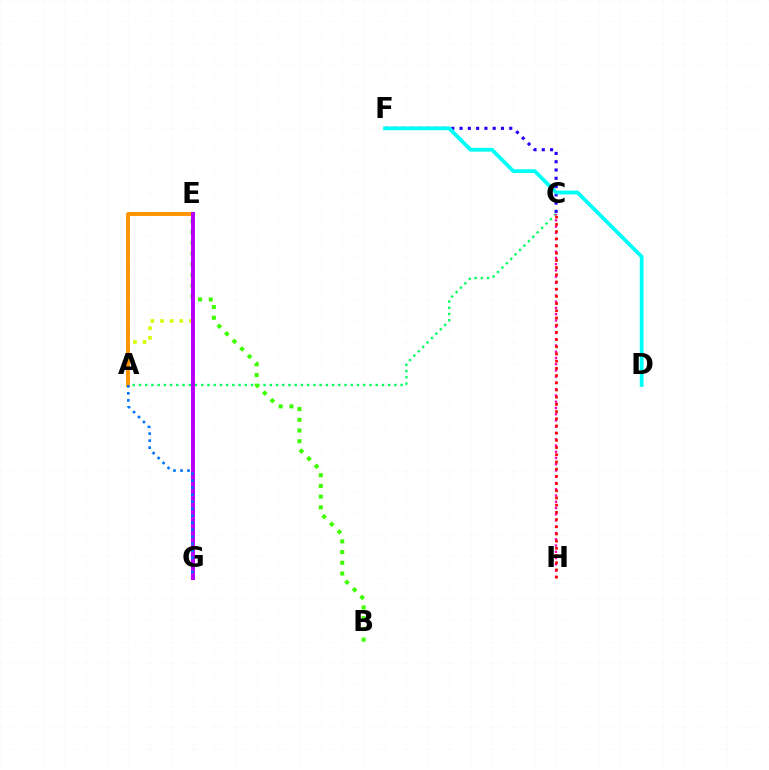{('A', 'C'): [{'color': '#00ff5c', 'line_style': 'dotted', 'thickness': 1.69}], ('B', 'E'): [{'color': '#3dff00', 'line_style': 'dotted', 'thickness': 2.91}], ('A', 'E'): [{'color': '#d1ff00', 'line_style': 'dotted', 'thickness': 2.61}, {'color': '#ff9400', 'line_style': 'solid', 'thickness': 2.79}], ('C', 'F'): [{'color': '#2500ff', 'line_style': 'dotted', 'thickness': 2.25}], ('C', 'H'): [{'color': '#ff00ac', 'line_style': 'dotted', 'thickness': 1.7}, {'color': '#ff0000', 'line_style': 'dotted', 'thickness': 1.96}], ('E', 'G'): [{'color': '#b900ff', 'line_style': 'solid', 'thickness': 2.87}], ('A', 'G'): [{'color': '#0074ff', 'line_style': 'dotted', 'thickness': 1.91}], ('D', 'F'): [{'color': '#00fff6', 'line_style': 'solid', 'thickness': 2.71}]}